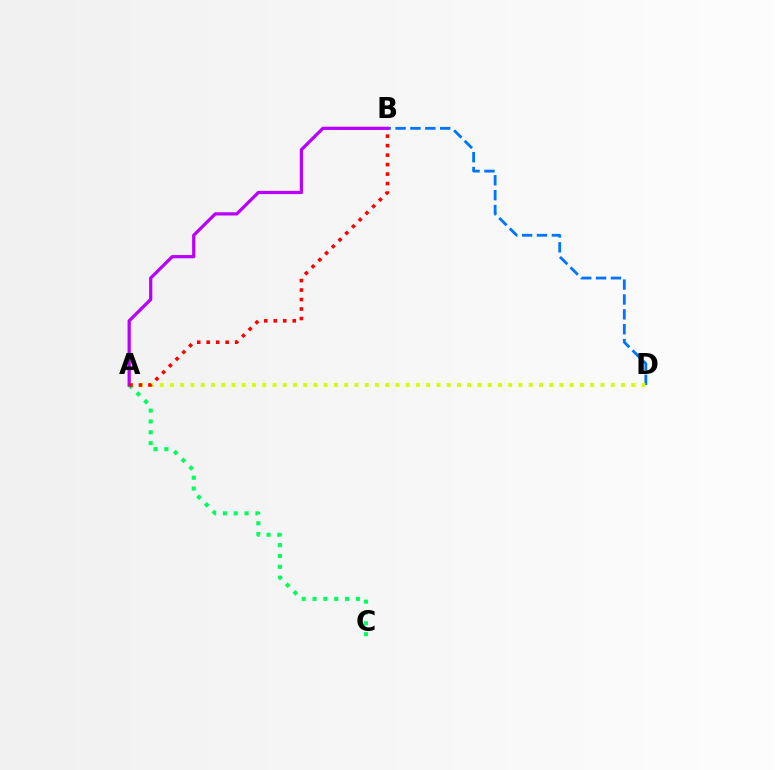{('A', 'C'): [{'color': '#00ff5c', 'line_style': 'dotted', 'thickness': 2.95}], ('B', 'D'): [{'color': '#0074ff', 'line_style': 'dashed', 'thickness': 2.02}], ('A', 'D'): [{'color': '#d1ff00', 'line_style': 'dotted', 'thickness': 2.78}], ('A', 'B'): [{'color': '#b900ff', 'line_style': 'solid', 'thickness': 2.32}, {'color': '#ff0000', 'line_style': 'dotted', 'thickness': 2.58}]}